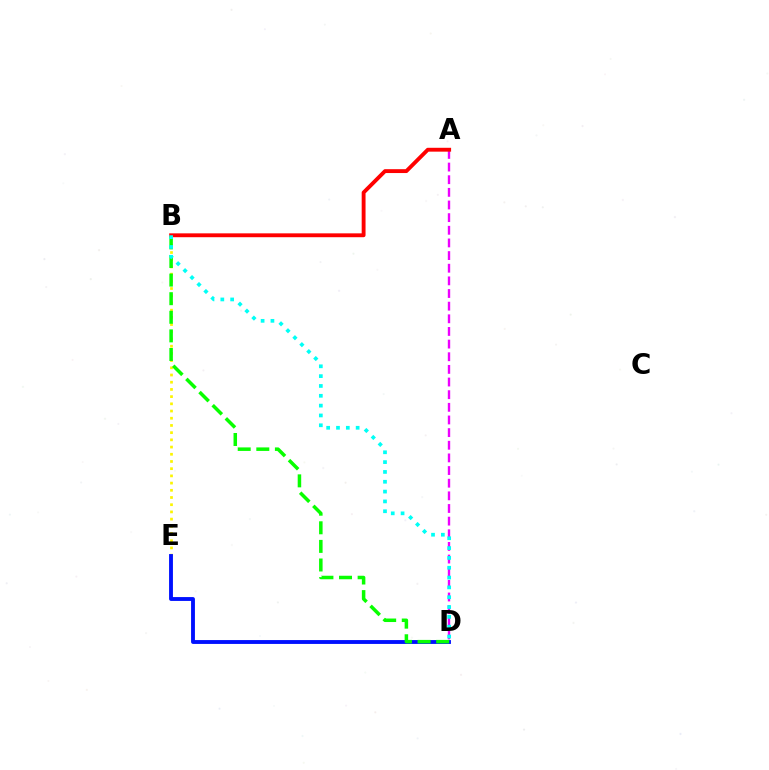{('A', 'D'): [{'color': '#ee00ff', 'line_style': 'dashed', 'thickness': 1.72}], ('B', 'E'): [{'color': '#fcf500', 'line_style': 'dotted', 'thickness': 1.96}], ('D', 'E'): [{'color': '#0010ff', 'line_style': 'solid', 'thickness': 2.78}], ('A', 'B'): [{'color': '#ff0000', 'line_style': 'solid', 'thickness': 2.78}], ('B', 'D'): [{'color': '#08ff00', 'line_style': 'dashed', 'thickness': 2.53}, {'color': '#00fff6', 'line_style': 'dotted', 'thickness': 2.67}]}